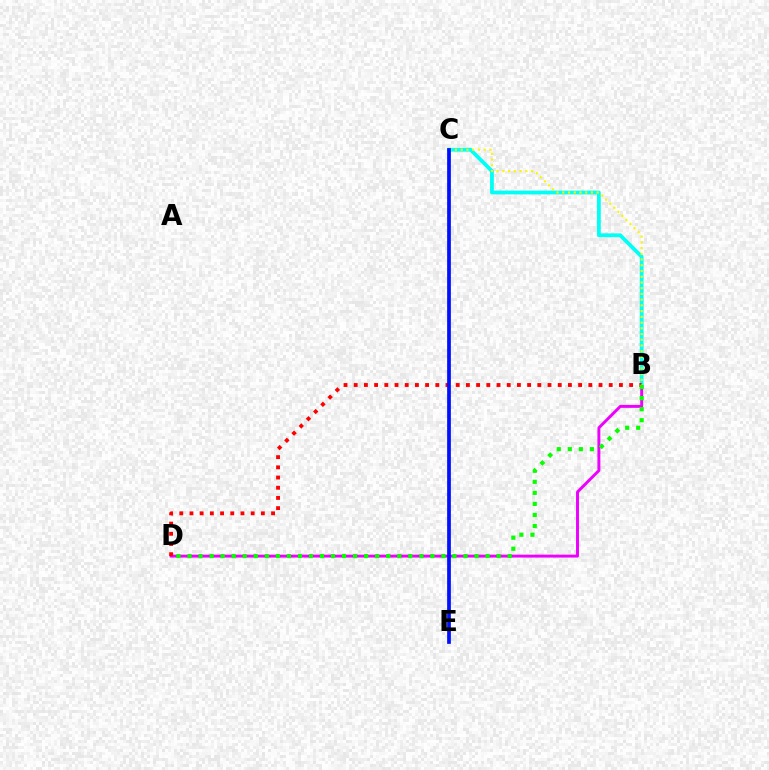{('B', 'D'): [{'color': '#ee00ff', 'line_style': 'solid', 'thickness': 2.11}, {'color': '#ff0000', 'line_style': 'dotted', 'thickness': 2.77}, {'color': '#08ff00', 'line_style': 'dotted', 'thickness': 3.0}], ('B', 'C'): [{'color': '#00fff6', 'line_style': 'solid', 'thickness': 2.72}, {'color': '#fcf500', 'line_style': 'dotted', 'thickness': 1.56}], ('C', 'E'): [{'color': '#0010ff', 'line_style': 'solid', 'thickness': 2.68}]}